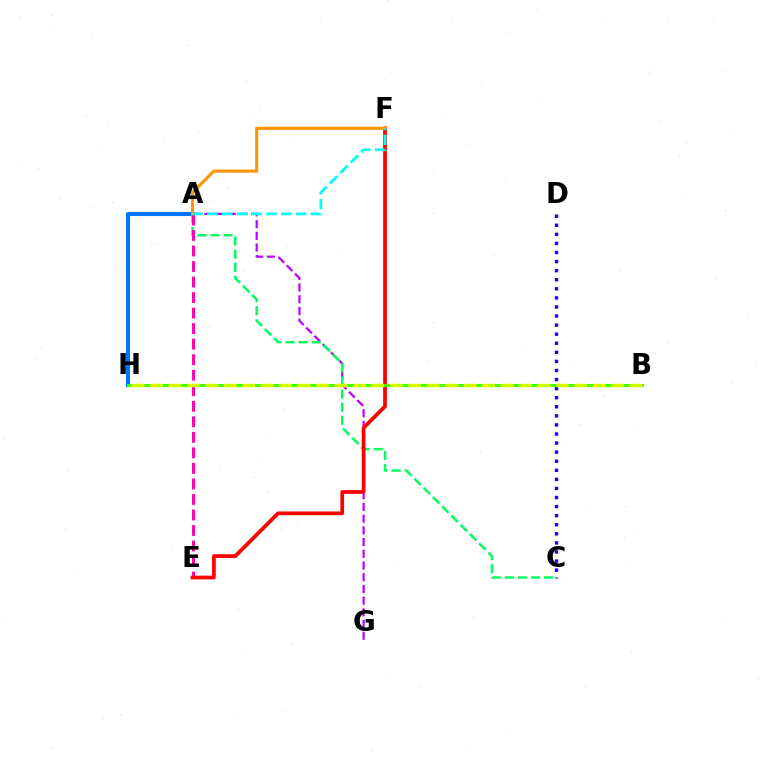{('A', 'G'): [{'color': '#b900ff', 'line_style': 'dashed', 'thickness': 1.59}], ('A', 'H'): [{'color': '#0074ff', 'line_style': 'solid', 'thickness': 2.93}], ('A', 'C'): [{'color': '#00ff5c', 'line_style': 'dashed', 'thickness': 1.78}], ('A', 'E'): [{'color': '#ff00ac', 'line_style': 'dashed', 'thickness': 2.11}], ('E', 'F'): [{'color': '#ff0000', 'line_style': 'solid', 'thickness': 2.68}], ('B', 'H'): [{'color': '#3dff00', 'line_style': 'solid', 'thickness': 2.07}, {'color': '#d1ff00', 'line_style': 'dashed', 'thickness': 2.51}], ('A', 'F'): [{'color': '#ff9400', 'line_style': 'solid', 'thickness': 2.24}, {'color': '#00fff6', 'line_style': 'dashed', 'thickness': 2.01}], ('C', 'D'): [{'color': '#2500ff', 'line_style': 'dotted', 'thickness': 2.47}]}